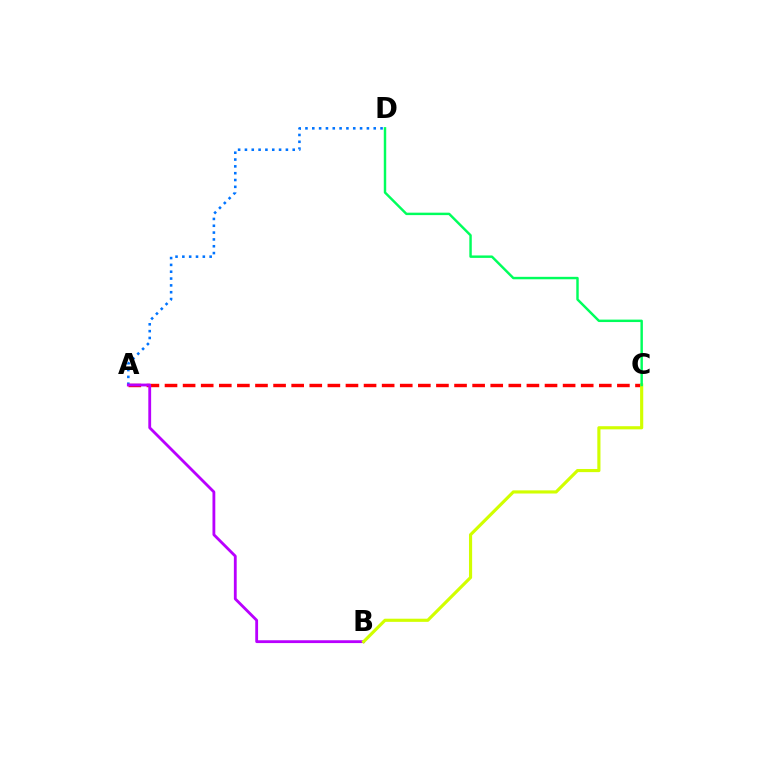{('A', 'C'): [{'color': '#ff0000', 'line_style': 'dashed', 'thickness': 2.46}], ('A', 'D'): [{'color': '#0074ff', 'line_style': 'dotted', 'thickness': 1.85}], ('A', 'B'): [{'color': '#b900ff', 'line_style': 'solid', 'thickness': 2.03}], ('B', 'C'): [{'color': '#d1ff00', 'line_style': 'solid', 'thickness': 2.27}], ('C', 'D'): [{'color': '#00ff5c', 'line_style': 'solid', 'thickness': 1.76}]}